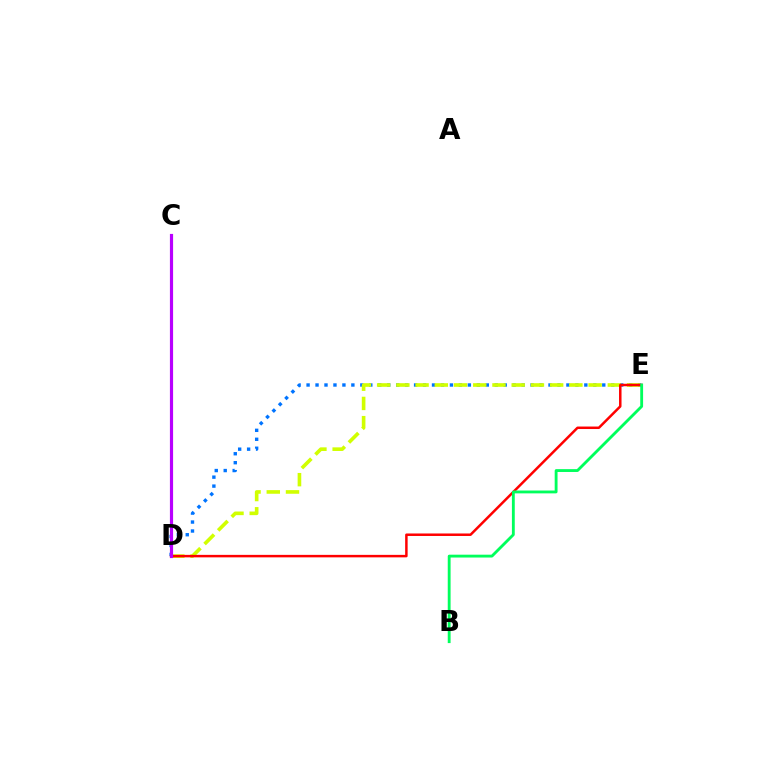{('D', 'E'): [{'color': '#0074ff', 'line_style': 'dotted', 'thickness': 2.43}, {'color': '#d1ff00', 'line_style': 'dashed', 'thickness': 2.61}, {'color': '#ff0000', 'line_style': 'solid', 'thickness': 1.79}], ('B', 'E'): [{'color': '#00ff5c', 'line_style': 'solid', 'thickness': 2.05}], ('C', 'D'): [{'color': '#b900ff', 'line_style': 'solid', 'thickness': 2.28}]}